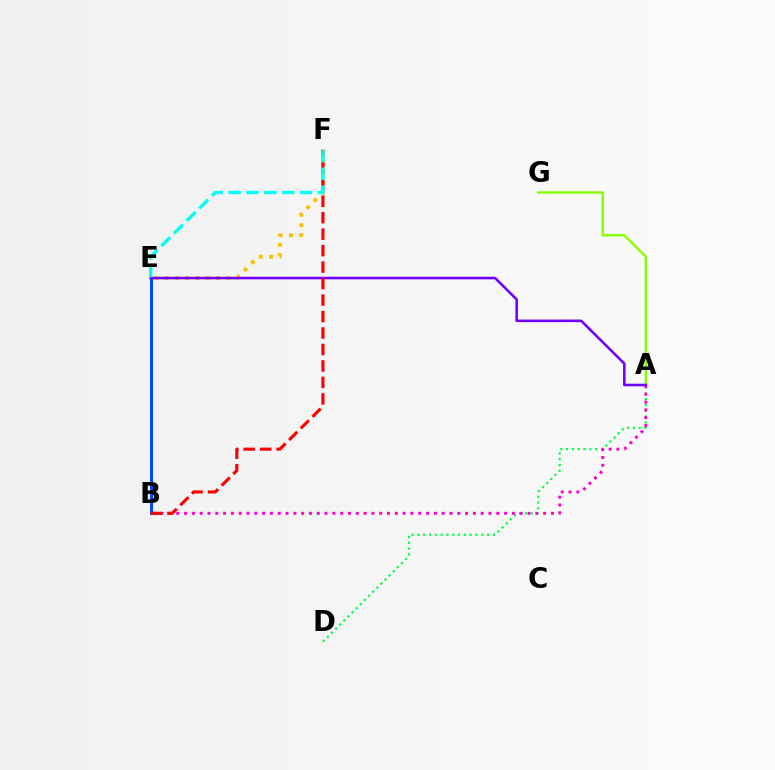{('A', 'G'): [{'color': '#84ff00', 'line_style': 'solid', 'thickness': 1.73}], ('A', 'D'): [{'color': '#00ff39', 'line_style': 'dotted', 'thickness': 1.58}], ('A', 'B'): [{'color': '#ff00cf', 'line_style': 'dotted', 'thickness': 2.12}], ('B', 'E'): [{'color': '#004bff', 'line_style': 'solid', 'thickness': 2.17}], ('E', 'F'): [{'color': '#ffbd00', 'line_style': 'dotted', 'thickness': 2.8}, {'color': '#00fff6', 'line_style': 'dashed', 'thickness': 2.42}], ('A', 'E'): [{'color': '#7200ff', 'line_style': 'solid', 'thickness': 1.85}], ('B', 'F'): [{'color': '#ff0000', 'line_style': 'dashed', 'thickness': 2.24}]}